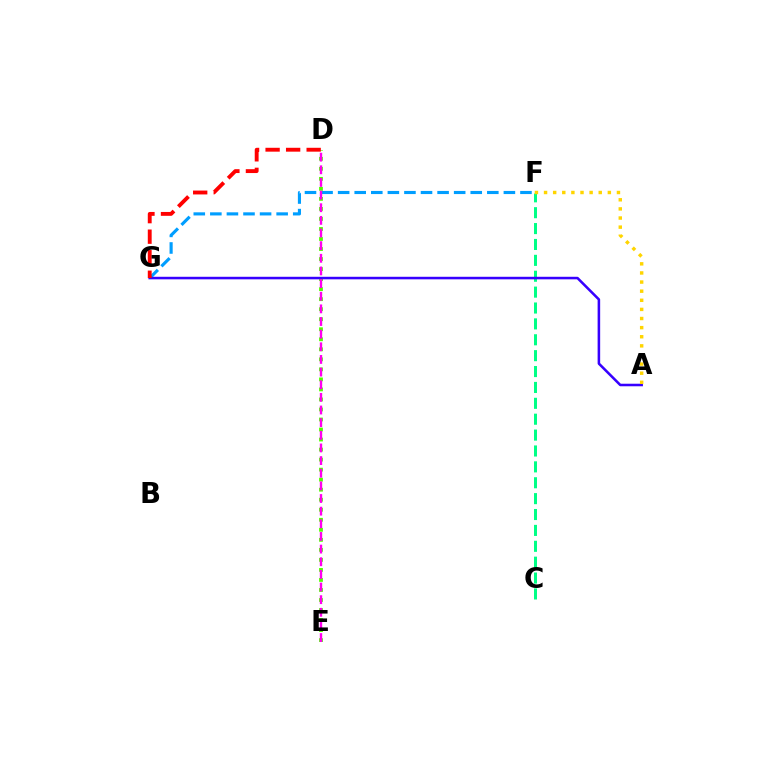{('F', 'G'): [{'color': '#009eff', 'line_style': 'dashed', 'thickness': 2.25}], ('C', 'F'): [{'color': '#00ff86', 'line_style': 'dashed', 'thickness': 2.16}], ('D', 'E'): [{'color': '#4fff00', 'line_style': 'dotted', 'thickness': 2.72}, {'color': '#ff00ed', 'line_style': 'dashed', 'thickness': 1.72}], ('A', 'G'): [{'color': '#3700ff', 'line_style': 'solid', 'thickness': 1.83}], ('A', 'F'): [{'color': '#ffd500', 'line_style': 'dotted', 'thickness': 2.48}], ('D', 'G'): [{'color': '#ff0000', 'line_style': 'dashed', 'thickness': 2.79}]}